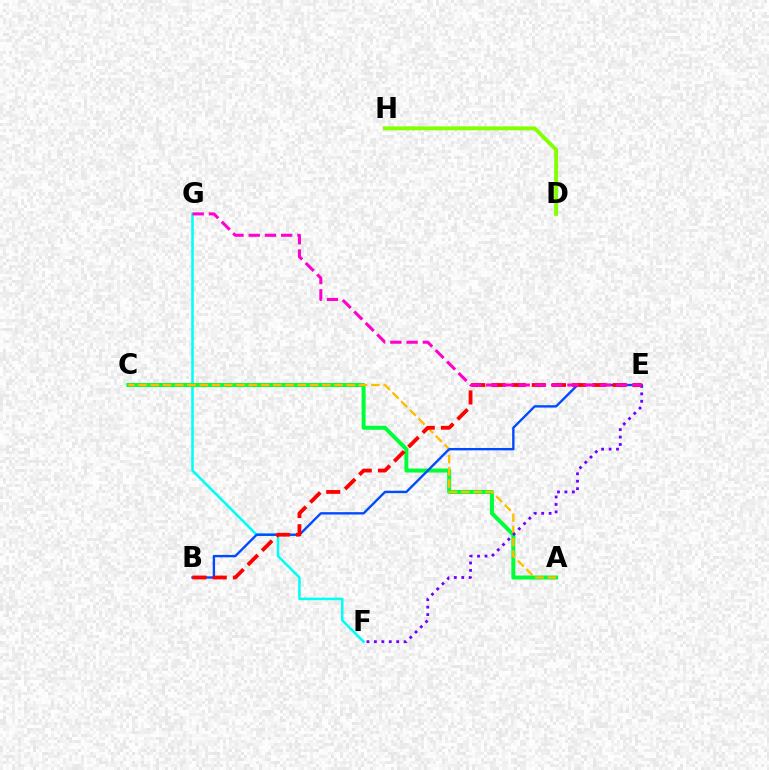{('F', 'G'): [{'color': '#00fff6', 'line_style': 'solid', 'thickness': 1.84}], ('A', 'C'): [{'color': '#00ff39', 'line_style': 'solid', 'thickness': 2.87}, {'color': '#ffbd00', 'line_style': 'dashed', 'thickness': 1.66}], ('E', 'F'): [{'color': '#7200ff', 'line_style': 'dotted', 'thickness': 2.02}], ('D', 'H'): [{'color': '#84ff00', 'line_style': 'solid', 'thickness': 2.79}], ('B', 'E'): [{'color': '#004bff', 'line_style': 'solid', 'thickness': 1.71}, {'color': '#ff0000', 'line_style': 'dashed', 'thickness': 2.74}], ('E', 'G'): [{'color': '#ff00cf', 'line_style': 'dashed', 'thickness': 2.2}]}